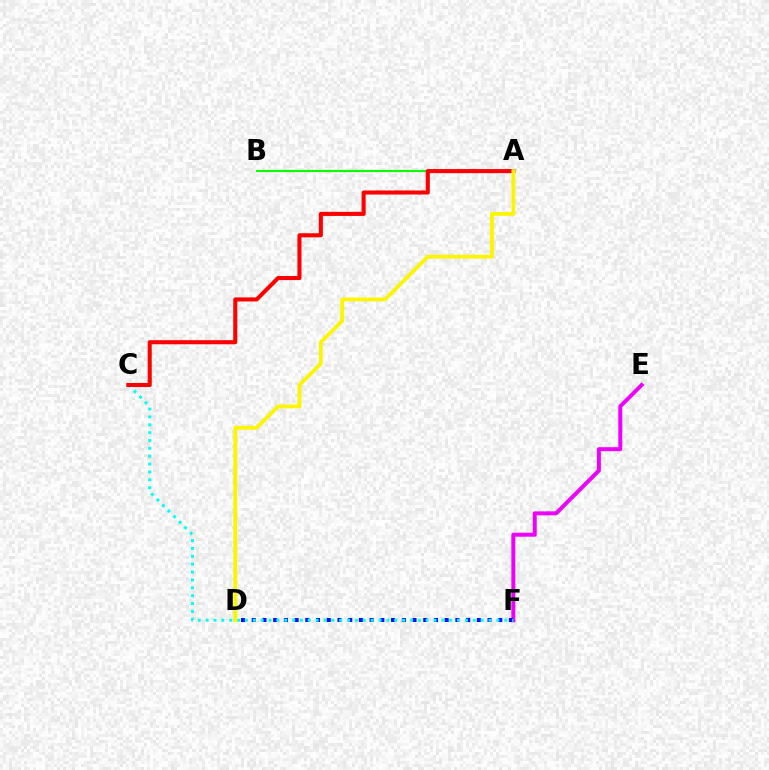{('A', 'B'): [{'color': '#08ff00', 'line_style': 'solid', 'thickness': 1.52}], ('E', 'F'): [{'color': '#ee00ff', 'line_style': 'solid', 'thickness': 2.86}], ('D', 'F'): [{'color': '#0010ff', 'line_style': 'dotted', 'thickness': 2.91}], ('C', 'F'): [{'color': '#00fff6', 'line_style': 'dotted', 'thickness': 2.13}], ('A', 'C'): [{'color': '#ff0000', 'line_style': 'solid', 'thickness': 2.93}], ('A', 'D'): [{'color': '#fcf500', 'line_style': 'solid', 'thickness': 2.74}]}